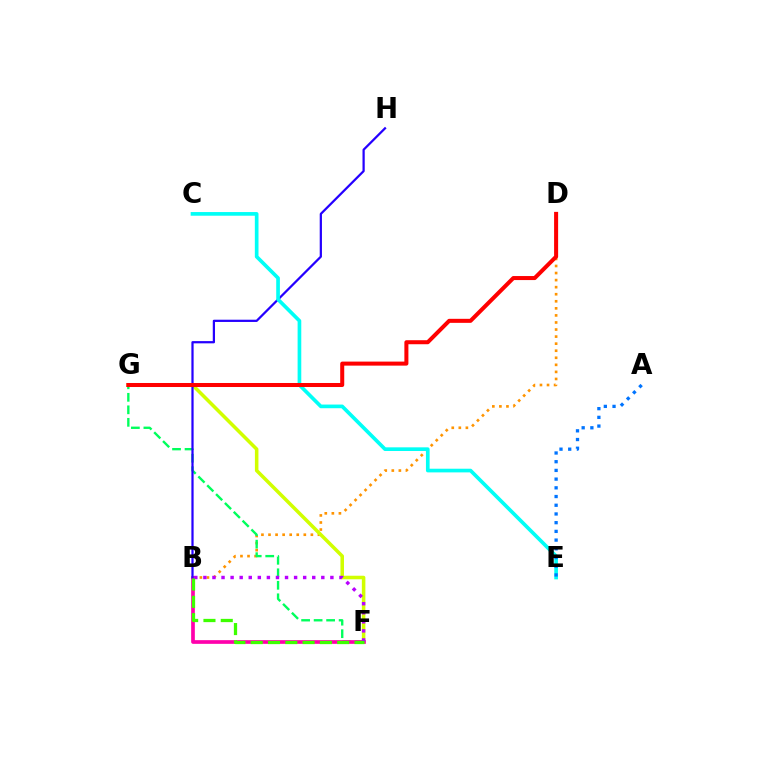{('B', 'D'): [{'color': '#ff9400', 'line_style': 'dotted', 'thickness': 1.92}], ('F', 'G'): [{'color': '#00ff5c', 'line_style': 'dashed', 'thickness': 1.7}, {'color': '#d1ff00', 'line_style': 'solid', 'thickness': 2.55}], ('B', 'F'): [{'color': '#ff00ac', 'line_style': 'solid', 'thickness': 2.66}, {'color': '#b900ff', 'line_style': 'dotted', 'thickness': 2.46}, {'color': '#3dff00', 'line_style': 'dashed', 'thickness': 2.35}], ('B', 'H'): [{'color': '#2500ff', 'line_style': 'solid', 'thickness': 1.61}], ('C', 'E'): [{'color': '#00fff6', 'line_style': 'solid', 'thickness': 2.64}], ('A', 'E'): [{'color': '#0074ff', 'line_style': 'dotted', 'thickness': 2.37}], ('D', 'G'): [{'color': '#ff0000', 'line_style': 'solid', 'thickness': 2.9}]}